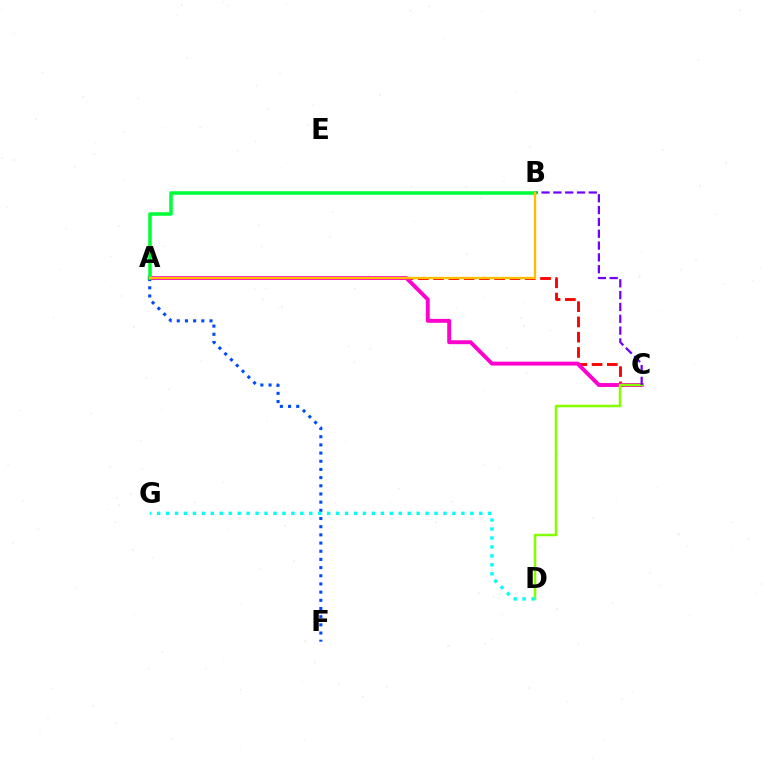{('A', 'C'): [{'color': '#ff0000', 'line_style': 'dashed', 'thickness': 2.08}, {'color': '#ff00cf', 'line_style': 'solid', 'thickness': 2.81}], ('A', 'F'): [{'color': '#004bff', 'line_style': 'dotted', 'thickness': 2.22}], ('C', 'D'): [{'color': '#84ff00', 'line_style': 'solid', 'thickness': 1.8}], ('B', 'C'): [{'color': '#7200ff', 'line_style': 'dashed', 'thickness': 1.61}], ('D', 'G'): [{'color': '#00fff6', 'line_style': 'dotted', 'thickness': 2.43}], ('A', 'B'): [{'color': '#00ff39', 'line_style': 'solid', 'thickness': 2.55}, {'color': '#ffbd00', 'line_style': 'solid', 'thickness': 1.66}]}